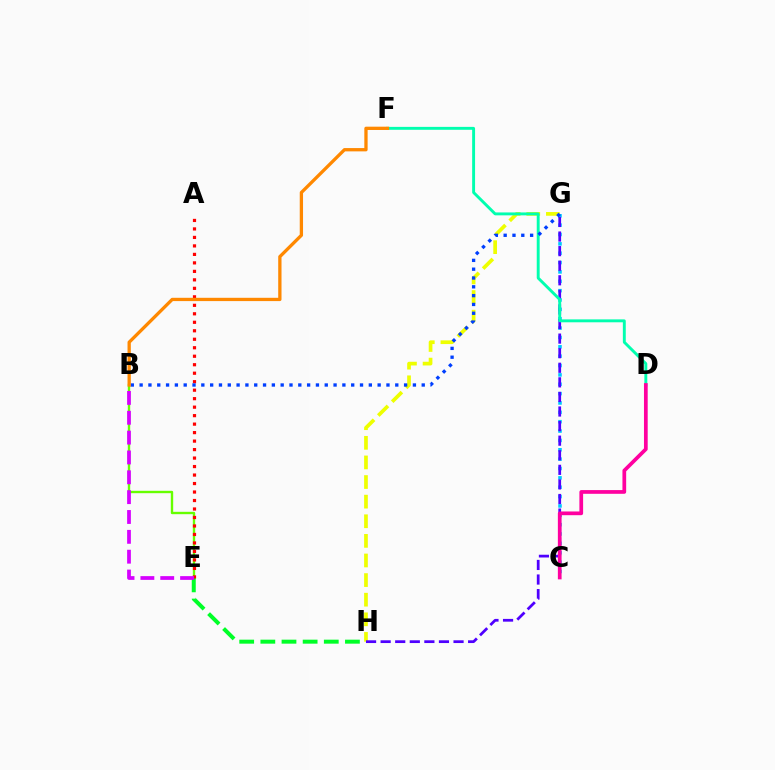{('C', 'G'): [{'color': '#00c7ff', 'line_style': 'dotted', 'thickness': 2.54}], ('G', 'H'): [{'color': '#eeff00', 'line_style': 'dashed', 'thickness': 2.66}, {'color': '#4f00ff', 'line_style': 'dashed', 'thickness': 1.98}], ('D', 'F'): [{'color': '#00ffaf', 'line_style': 'solid', 'thickness': 2.09}], ('B', 'E'): [{'color': '#66ff00', 'line_style': 'solid', 'thickness': 1.7}, {'color': '#d600ff', 'line_style': 'dashed', 'thickness': 2.7}], ('E', 'H'): [{'color': '#00ff27', 'line_style': 'dashed', 'thickness': 2.87}], ('A', 'E'): [{'color': '#ff0000', 'line_style': 'dotted', 'thickness': 2.31}], ('C', 'D'): [{'color': '#ff00a0', 'line_style': 'solid', 'thickness': 2.68}], ('B', 'G'): [{'color': '#003fff', 'line_style': 'dotted', 'thickness': 2.4}], ('B', 'F'): [{'color': '#ff8800', 'line_style': 'solid', 'thickness': 2.37}]}